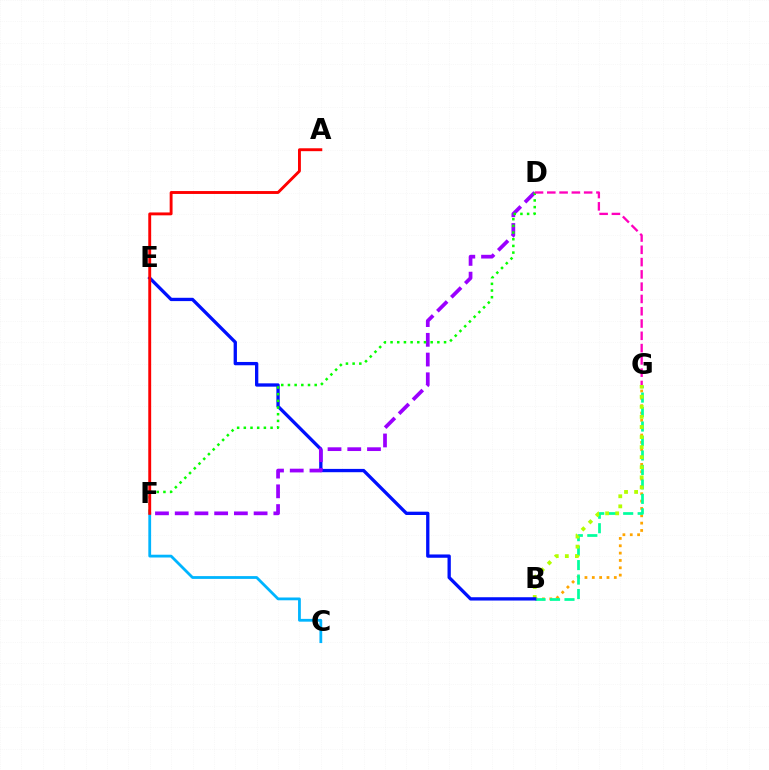{('B', 'G'): [{'color': '#ffa500', 'line_style': 'dotted', 'thickness': 1.99}, {'color': '#00ff9d', 'line_style': 'dashed', 'thickness': 1.97}, {'color': '#b3ff00', 'line_style': 'dotted', 'thickness': 2.74}], ('B', 'E'): [{'color': '#0010ff', 'line_style': 'solid', 'thickness': 2.38}], ('D', 'F'): [{'color': '#9b00ff', 'line_style': 'dashed', 'thickness': 2.68}, {'color': '#08ff00', 'line_style': 'dotted', 'thickness': 1.82}], ('C', 'F'): [{'color': '#00b5ff', 'line_style': 'solid', 'thickness': 2.01}], ('A', 'F'): [{'color': '#ff0000', 'line_style': 'solid', 'thickness': 2.08}], ('D', 'G'): [{'color': '#ff00bd', 'line_style': 'dashed', 'thickness': 1.67}]}